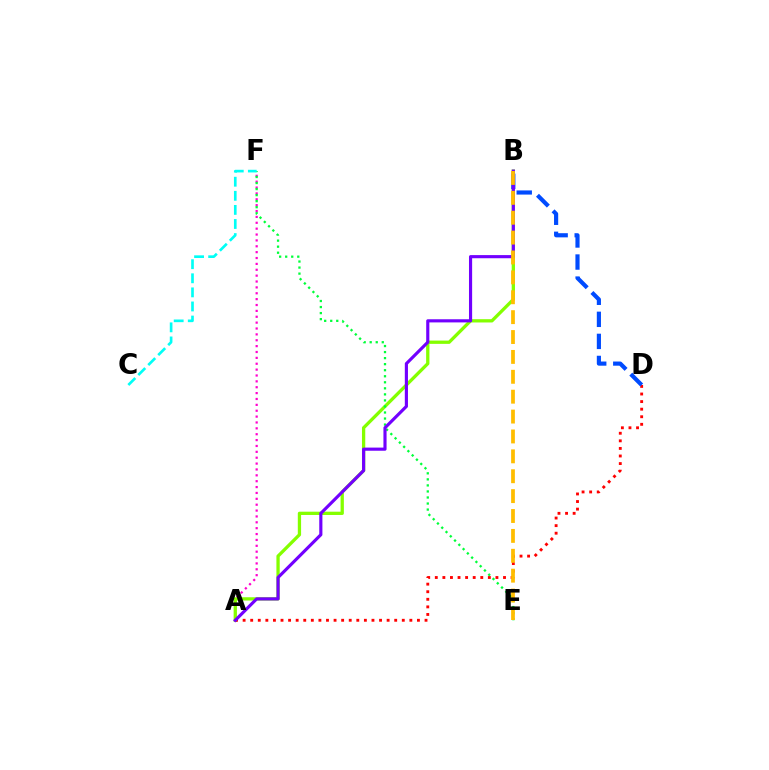{('A', 'F'): [{'color': '#ff00cf', 'line_style': 'dotted', 'thickness': 1.6}], ('A', 'B'): [{'color': '#84ff00', 'line_style': 'solid', 'thickness': 2.37}, {'color': '#7200ff', 'line_style': 'solid', 'thickness': 2.26}], ('A', 'D'): [{'color': '#ff0000', 'line_style': 'dotted', 'thickness': 2.06}], ('B', 'D'): [{'color': '#004bff', 'line_style': 'dashed', 'thickness': 3.0}], ('E', 'F'): [{'color': '#00ff39', 'line_style': 'dotted', 'thickness': 1.64}], ('B', 'E'): [{'color': '#ffbd00', 'line_style': 'dashed', 'thickness': 2.7}], ('C', 'F'): [{'color': '#00fff6', 'line_style': 'dashed', 'thickness': 1.91}]}